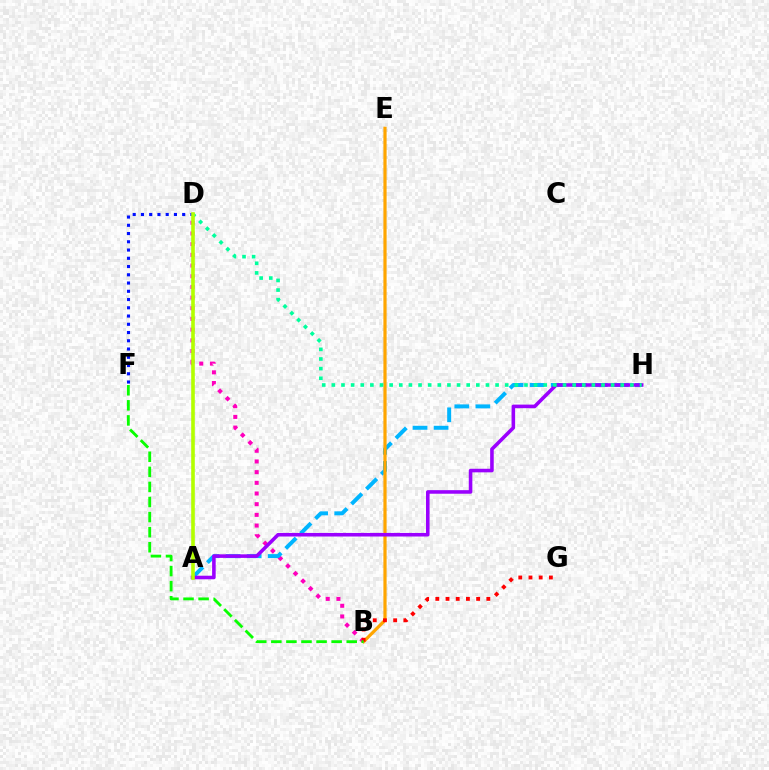{('B', 'D'): [{'color': '#ff00bd', 'line_style': 'dotted', 'thickness': 2.9}], ('A', 'H'): [{'color': '#00b5ff', 'line_style': 'dashed', 'thickness': 2.86}, {'color': '#9b00ff', 'line_style': 'solid', 'thickness': 2.57}], ('B', 'E'): [{'color': '#ffa500', 'line_style': 'solid', 'thickness': 2.3}], ('B', 'G'): [{'color': '#ff0000', 'line_style': 'dotted', 'thickness': 2.77}], ('D', 'H'): [{'color': '#00ff9d', 'line_style': 'dotted', 'thickness': 2.62}], ('D', 'F'): [{'color': '#0010ff', 'line_style': 'dotted', 'thickness': 2.24}], ('B', 'F'): [{'color': '#08ff00', 'line_style': 'dashed', 'thickness': 2.05}], ('A', 'D'): [{'color': '#b3ff00', 'line_style': 'solid', 'thickness': 2.6}]}